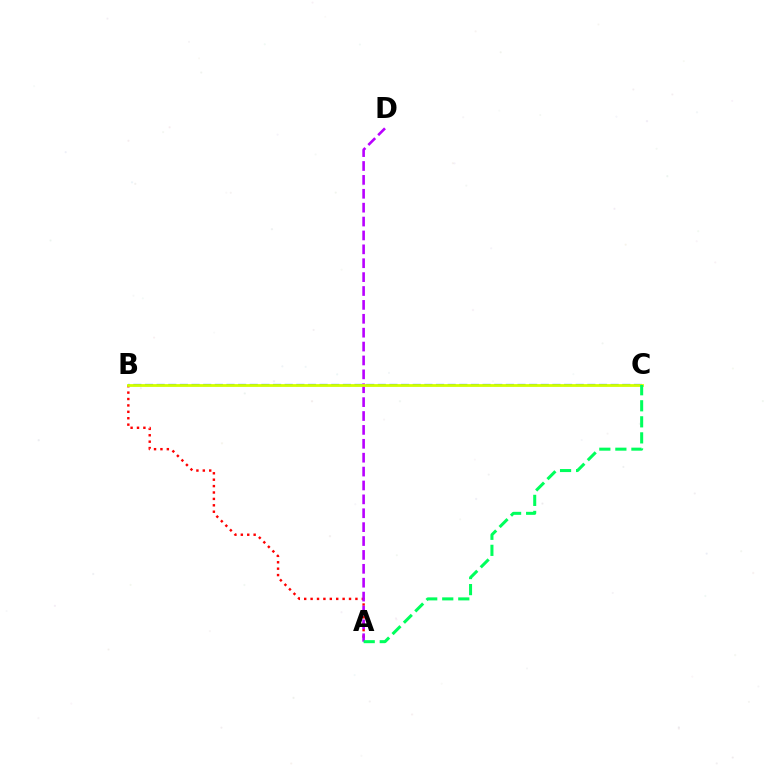{('A', 'B'): [{'color': '#ff0000', 'line_style': 'dotted', 'thickness': 1.74}], ('B', 'C'): [{'color': '#0074ff', 'line_style': 'dashed', 'thickness': 1.58}, {'color': '#d1ff00', 'line_style': 'solid', 'thickness': 2.02}], ('A', 'D'): [{'color': '#b900ff', 'line_style': 'dashed', 'thickness': 1.89}], ('A', 'C'): [{'color': '#00ff5c', 'line_style': 'dashed', 'thickness': 2.18}]}